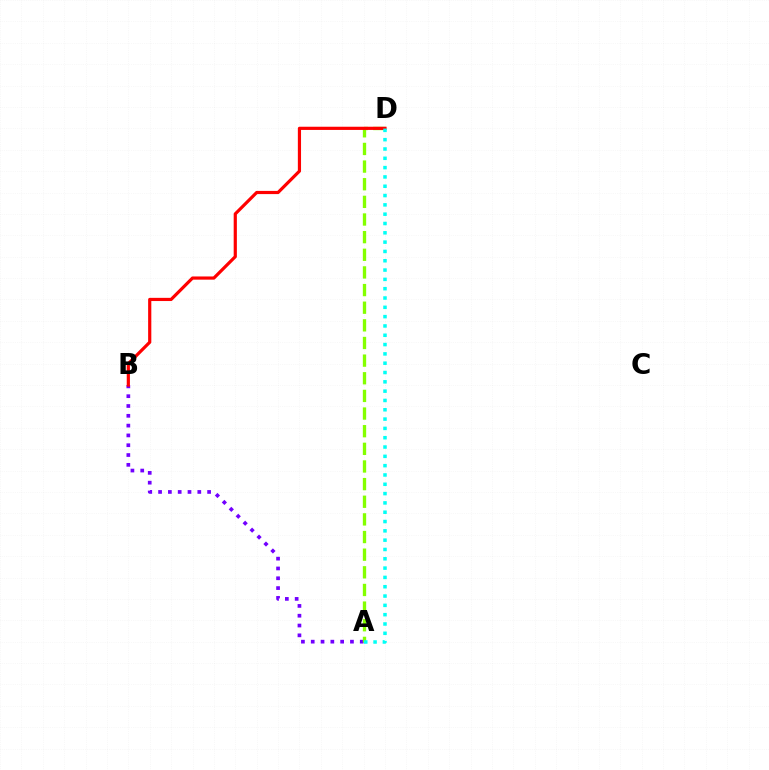{('A', 'B'): [{'color': '#7200ff', 'line_style': 'dotted', 'thickness': 2.66}], ('A', 'D'): [{'color': '#84ff00', 'line_style': 'dashed', 'thickness': 2.4}, {'color': '#00fff6', 'line_style': 'dotted', 'thickness': 2.53}], ('B', 'D'): [{'color': '#ff0000', 'line_style': 'solid', 'thickness': 2.3}]}